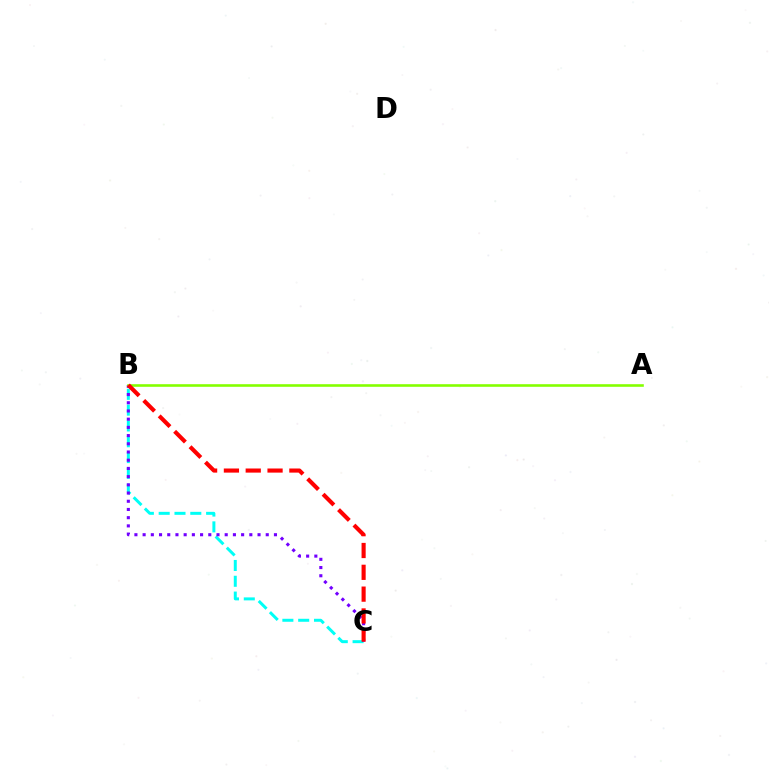{('B', 'C'): [{'color': '#00fff6', 'line_style': 'dashed', 'thickness': 2.15}, {'color': '#7200ff', 'line_style': 'dotted', 'thickness': 2.23}, {'color': '#ff0000', 'line_style': 'dashed', 'thickness': 2.96}], ('A', 'B'): [{'color': '#84ff00', 'line_style': 'solid', 'thickness': 1.87}]}